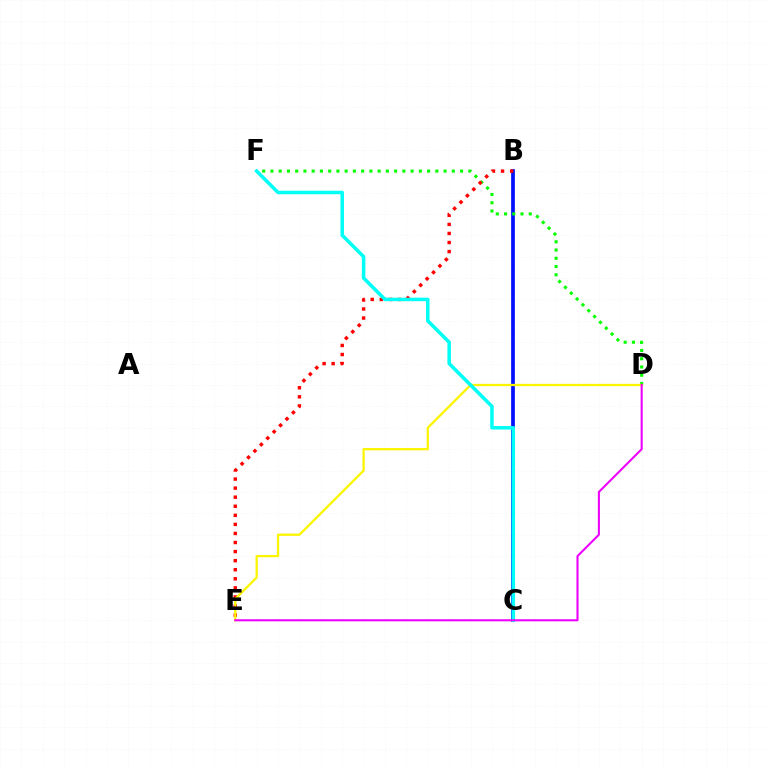{('B', 'C'): [{'color': '#0010ff', 'line_style': 'solid', 'thickness': 2.68}], ('D', 'F'): [{'color': '#08ff00', 'line_style': 'dotted', 'thickness': 2.24}], ('B', 'E'): [{'color': '#ff0000', 'line_style': 'dotted', 'thickness': 2.46}], ('D', 'E'): [{'color': '#fcf500', 'line_style': 'solid', 'thickness': 1.64}, {'color': '#ee00ff', 'line_style': 'solid', 'thickness': 1.5}], ('C', 'F'): [{'color': '#00fff6', 'line_style': 'solid', 'thickness': 2.53}]}